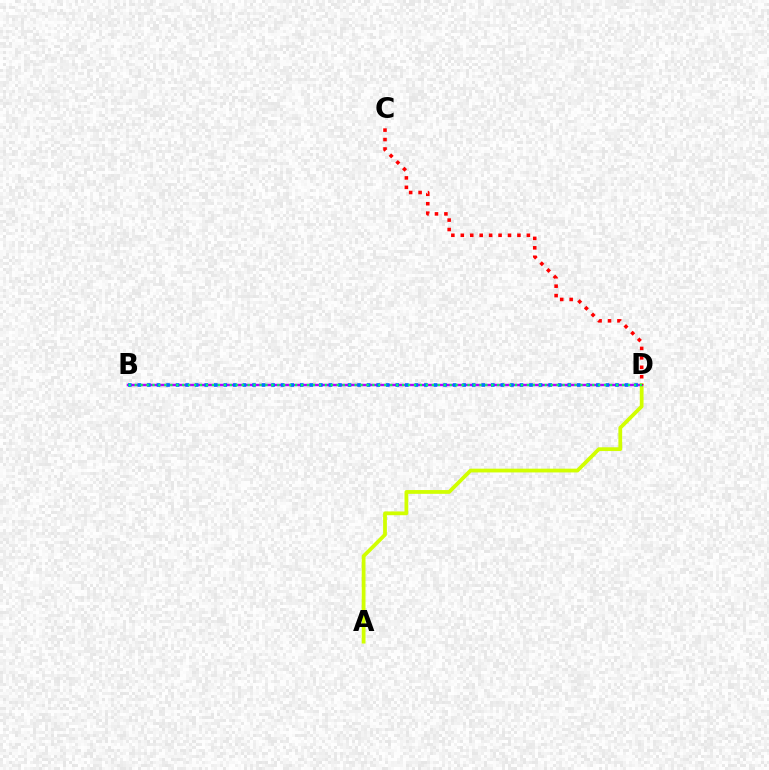{('A', 'D'): [{'color': '#d1ff00', 'line_style': 'solid', 'thickness': 2.71}], ('B', 'D'): [{'color': '#b900ff', 'line_style': 'solid', 'thickness': 1.76}, {'color': '#0074ff', 'line_style': 'dotted', 'thickness': 2.6}, {'color': '#00ff5c', 'line_style': 'dotted', 'thickness': 1.61}], ('C', 'D'): [{'color': '#ff0000', 'line_style': 'dotted', 'thickness': 2.57}]}